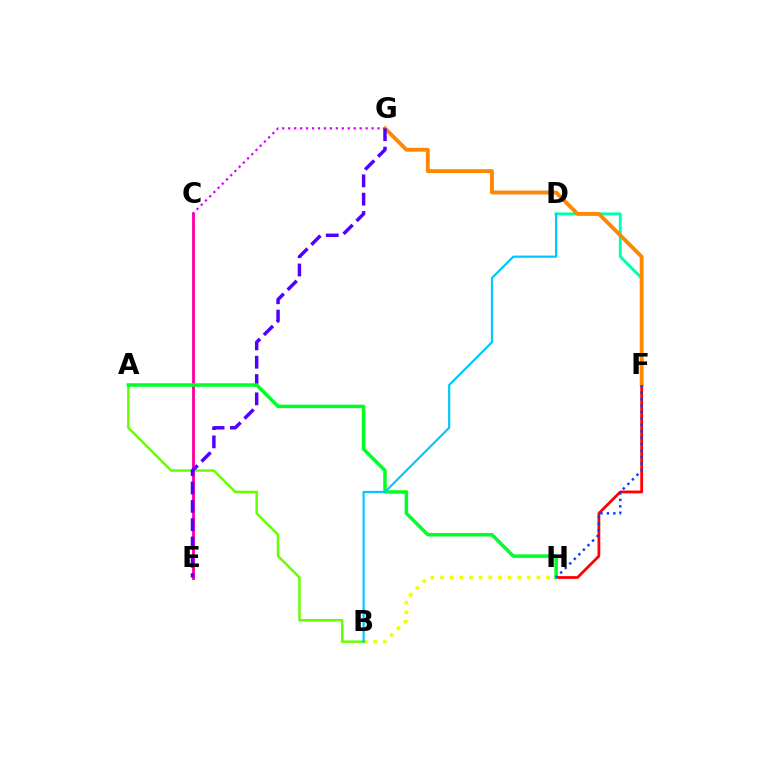{('F', 'H'): [{'color': '#ff0000', 'line_style': 'solid', 'thickness': 2.01}, {'color': '#003fff', 'line_style': 'dotted', 'thickness': 1.75}], ('C', 'G'): [{'color': '#d600ff', 'line_style': 'dotted', 'thickness': 1.62}], ('D', 'F'): [{'color': '#00ffaf', 'line_style': 'solid', 'thickness': 2.09}], ('F', 'G'): [{'color': '#ff8800', 'line_style': 'solid', 'thickness': 2.79}], ('B', 'H'): [{'color': '#eeff00', 'line_style': 'dotted', 'thickness': 2.62}], ('A', 'B'): [{'color': '#66ff00', 'line_style': 'solid', 'thickness': 1.79}], ('C', 'E'): [{'color': '#ff00a0', 'line_style': 'solid', 'thickness': 2.04}], ('E', 'G'): [{'color': '#4f00ff', 'line_style': 'dashed', 'thickness': 2.49}], ('A', 'H'): [{'color': '#00ff27', 'line_style': 'solid', 'thickness': 2.52}], ('B', 'D'): [{'color': '#00c7ff', 'line_style': 'solid', 'thickness': 1.57}]}